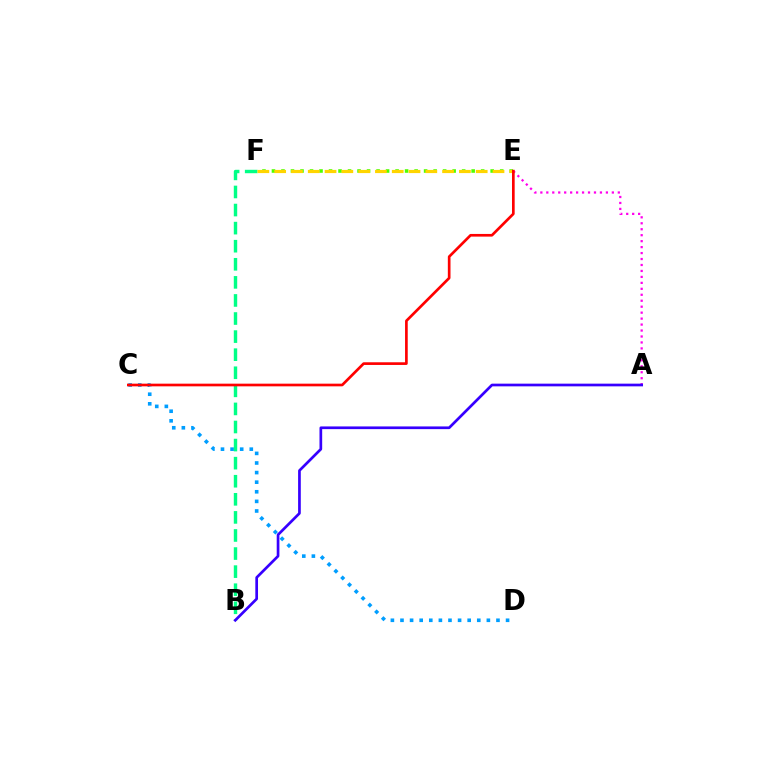{('C', 'D'): [{'color': '#009eff', 'line_style': 'dotted', 'thickness': 2.61}], ('B', 'F'): [{'color': '#00ff86', 'line_style': 'dashed', 'thickness': 2.46}], ('A', 'E'): [{'color': '#ff00ed', 'line_style': 'dotted', 'thickness': 1.62}], ('E', 'F'): [{'color': '#4fff00', 'line_style': 'dotted', 'thickness': 2.58}, {'color': '#ffd500', 'line_style': 'dashed', 'thickness': 2.28}], ('A', 'B'): [{'color': '#3700ff', 'line_style': 'solid', 'thickness': 1.94}], ('C', 'E'): [{'color': '#ff0000', 'line_style': 'solid', 'thickness': 1.93}]}